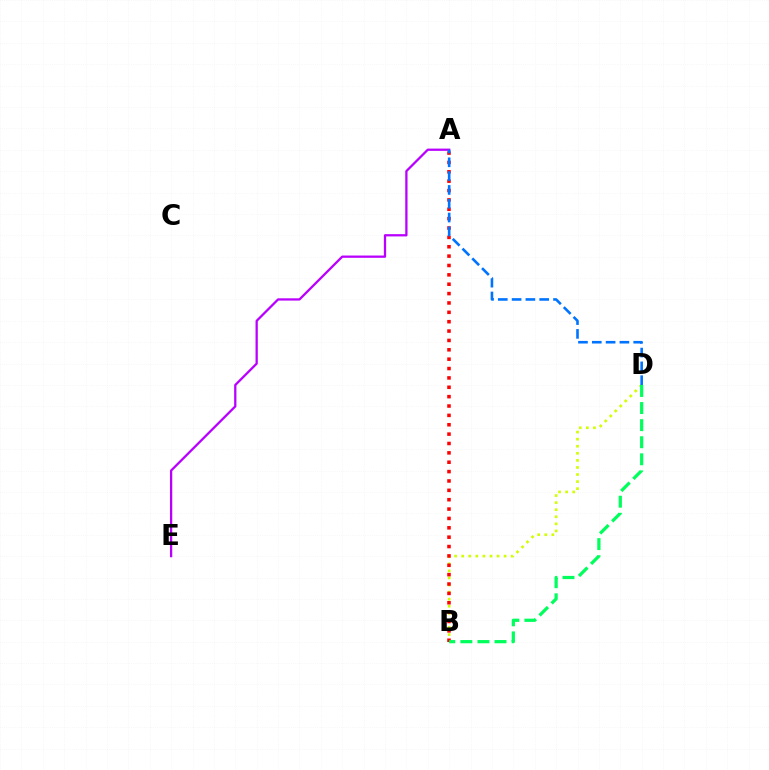{('B', 'D'): [{'color': '#d1ff00', 'line_style': 'dotted', 'thickness': 1.92}, {'color': '#00ff5c', 'line_style': 'dashed', 'thickness': 2.32}], ('A', 'E'): [{'color': '#b900ff', 'line_style': 'solid', 'thickness': 1.64}], ('A', 'B'): [{'color': '#ff0000', 'line_style': 'dotted', 'thickness': 2.55}], ('A', 'D'): [{'color': '#0074ff', 'line_style': 'dashed', 'thickness': 1.88}]}